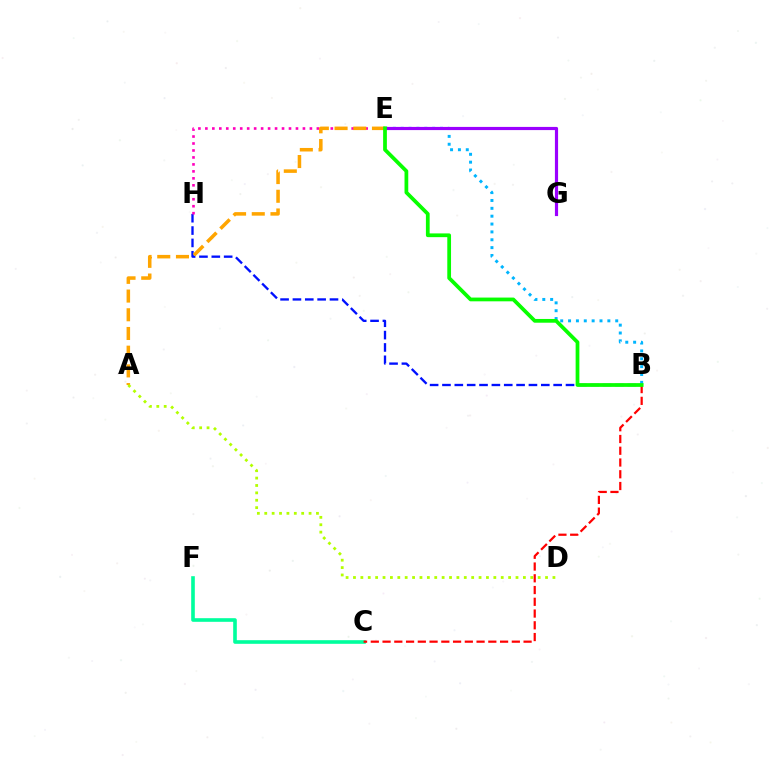{('B', 'H'): [{'color': '#0010ff', 'line_style': 'dashed', 'thickness': 1.68}], ('E', 'H'): [{'color': '#ff00bd', 'line_style': 'dotted', 'thickness': 1.89}], ('B', 'E'): [{'color': '#00b5ff', 'line_style': 'dotted', 'thickness': 2.14}, {'color': '#08ff00', 'line_style': 'solid', 'thickness': 2.7}], ('E', 'G'): [{'color': '#9b00ff', 'line_style': 'solid', 'thickness': 2.28}], ('C', 'F'): [{'color': '#00ff9d', 'line_style': 'solid', 'thickness': 2.61}], ('B', 'C'): [{'color': '#ff0000', 'line_style': 'dashed', 'thickness': 1.6}], ('A', 'E'): [{'color': '#ffa500', 'line_style': 'dashed', 'thickness': 2.54}], ('A', 'D'): [{'color': '#b3ff00', 'line_style': 'dotted', 'thickness': 2.01}]}